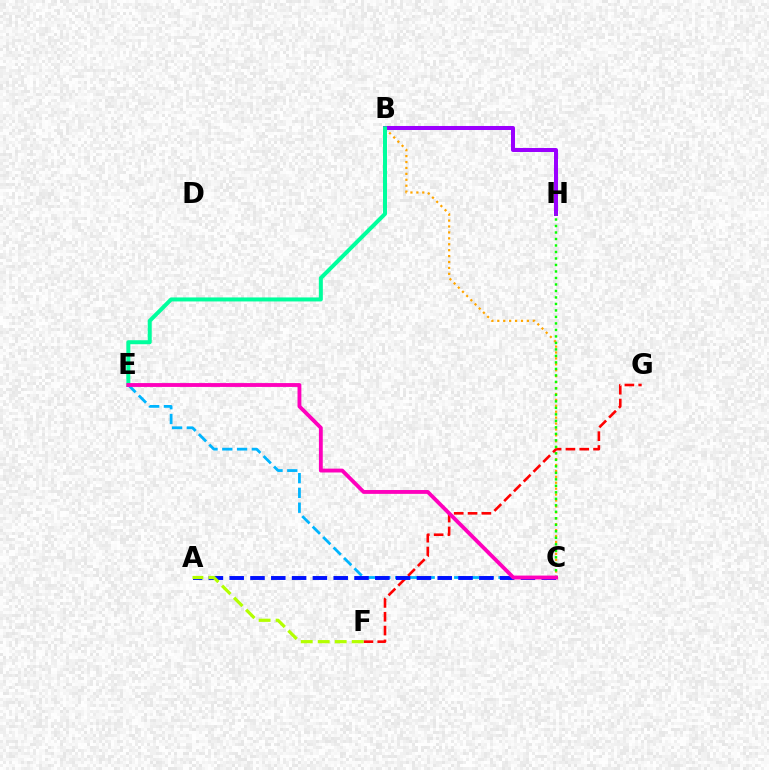{('B', 'H'): [{'color': '#9b00ff', 'line_style': 'solid', 'thickness': 2.89}], ('C', 'E'): [{'color': '#00b5ff', 'line_style': 'dashed', 'thickness': 2.01}, {'color': '#ff00bd', 'line_style': 'solid', 'thickness': 2.77}], ('F', 'G'): [{'color': '#ff0000', 'line_style': 'dashed', 'thickness': 1.88}], ('B', 'C'): [{'color': '#ffa500', 'line_style': 'dotted', 'thickness': 1.61}], ('A', 'C'): [{'color': '#0010ff', 'line_style': 'dashed', 'thickness': 2.83}], ('A', 'F'): [{'color': '#b3ff00', 'line_style': 'dashed', 'thickness': 2.31}], ('B', 'E'): [{'color': '#00ff9d', 'line_style': 'solid', 'thickness': 2.88}], ('C', 'H'): [{'color': '#08ff00', 'line_style': 'dotted', 'thickness': 1.76}]}